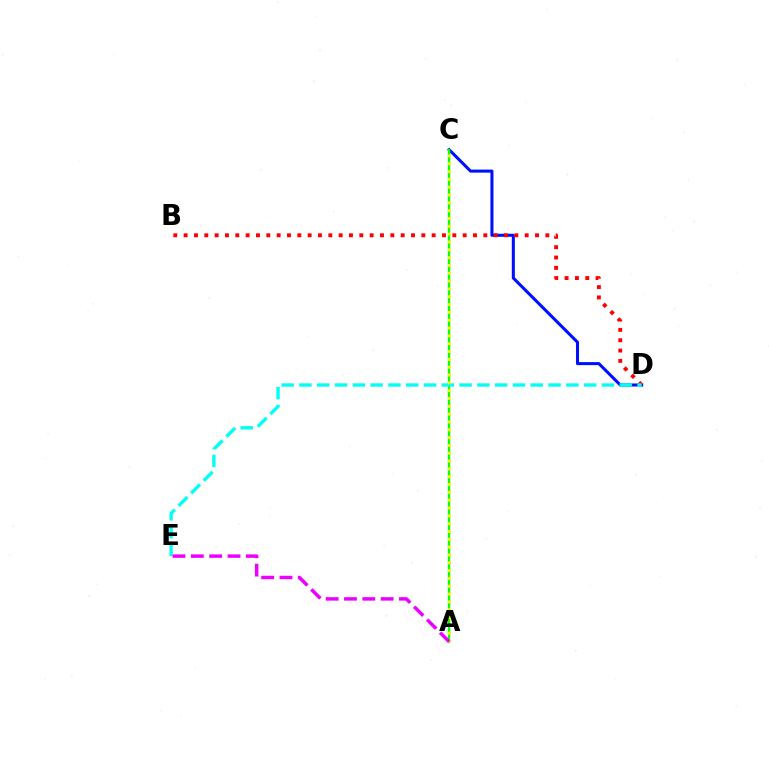{('C', 'D'): [{'color': '#0010ff', 'line_style': 'solid', 'thickness': 2.2}], ('A', 'C'): [{'color': '#08ff00', 'line_style': 'solid', 'thickness': 1.7}, {'color': '#fcf500', 'line_style': 'dotted', 'thickness': 2.13}], ('B', 'D'): [{'color': '#ff0000', 'line_style': 'dotted', 'thickness': 2.81}], ('D', 'E'): [{'color': '#00fff6', 'line_style': 'dashed', 'thickness': 2.42}], ('A', 'E'): [{'color': '#ee00ff', 'line_style': 'dashed', 'thickness': 2.49}]}